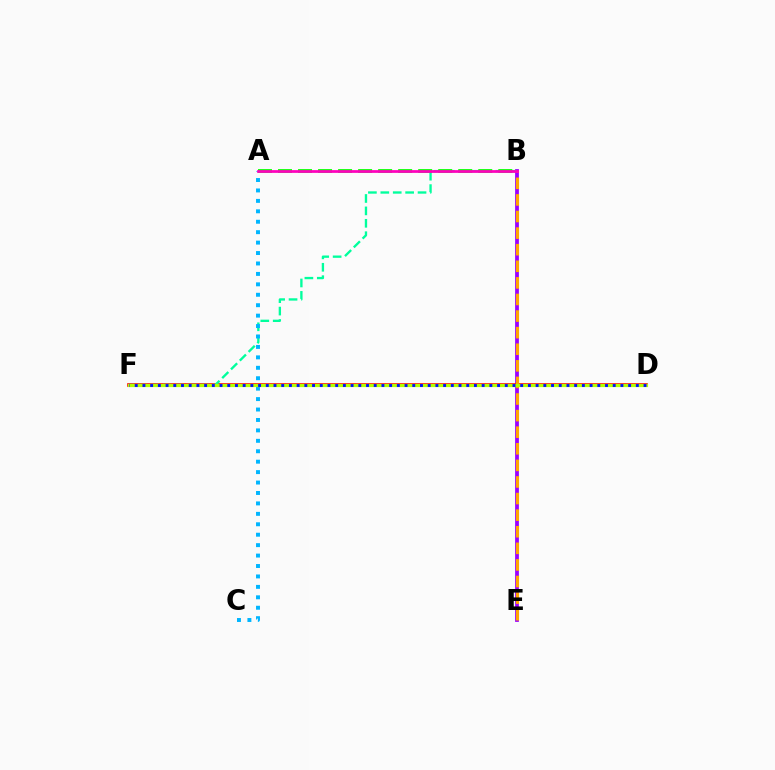{('B', 'E'): [{'color': '#9b00ff', 'line_style': 'solid', 'thickness': 2.72}, {'color': '#ffa500', 'line_style': 'dashed', 'thickness': 2.25}], ('D', 'F'): [{'color': '#ff0000', 'line_style': 'solid', 'thickness': 2.6}, {'color': '#b3ff00', 'line_style': 'solid', 'thickness': 2.32}, {'color': '#0010ff', 'line_style': 'dotted', 'thickness': 2.09}], ('B', 'F'): [{'color': '#00ff9d', 'line_style': 'dashed', 'thickness': 1.69}], ('A', 'C'): [{'color': '#00b5ff', 'line_style': 'dotted', 'thickness': 2.83}], ('A', 'B'): [{'color': '#08ff00', 'line_style': 'dashed', 'thickness': 2.72}, {'color': '#ff00bd', 'line_style': 'solid', 'thickness': 1.97}]}